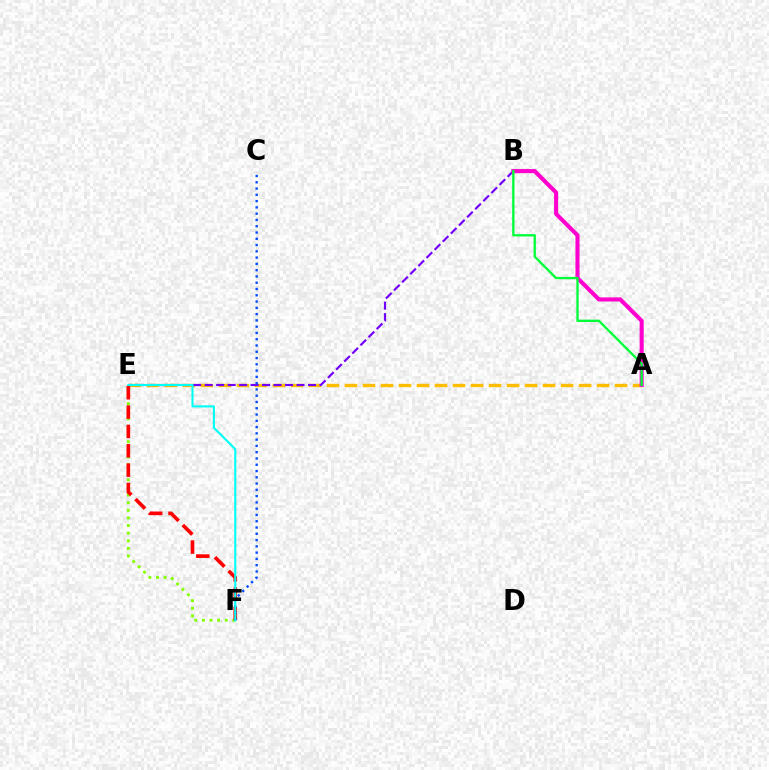{('A', 'E'): [{'color': '#ffbd00', 'line_style': 'dashed', 'thickness': 2.45}], ('B', 'E'): [{'color': '#7200ff', 'line_style': 'dashed', 'thickness': 1.56}], ('E', 'F'): [{'color': '#84ff00', 'line_style': 'dotted', 'thickness': 2.07}, {'color': '#ff0000', 'line_style': 'dashed', 'thickness': 2.63}, {'color': '#00fff6', 'line_style': 'solid', 'thickness': 1.52}], ('A', 'B'): [{'color': '#ff00cf', 'line_style': 'solid', 'thickness': 2.94}, {'color': '#00ff39', 'line_style': 'solid', 'thickness': 1.67}], ('C', 'F'): [{'color': '#004bff', 'line_style': 'dotted', 'thickness': 1.71}]}